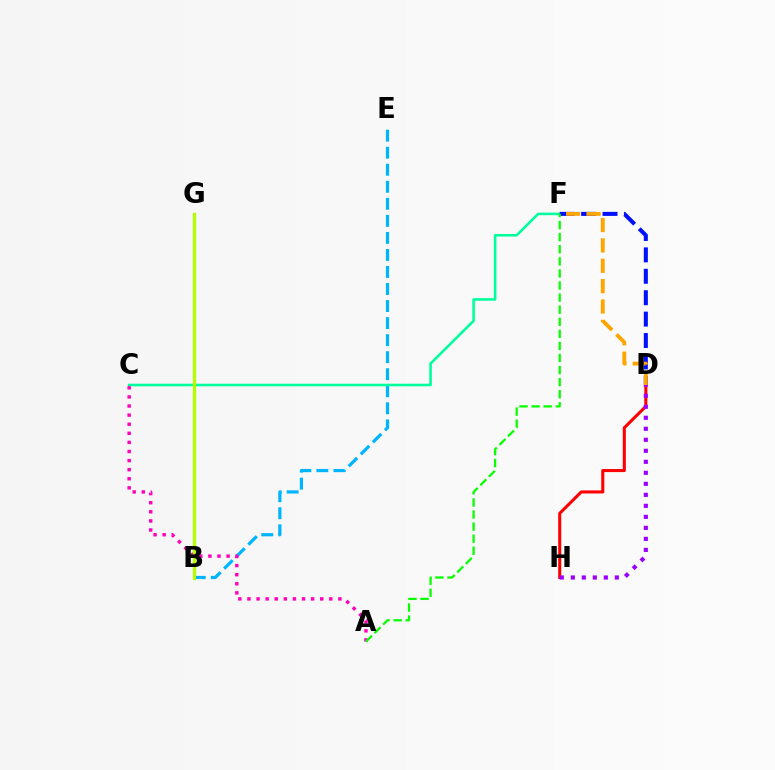{('B', 'E'): [{'color': '#00b5ff', 'line_style': 'dashed', 'thickness': 2.31}], ('C', 'F'): [{'color': '#00ff9d', 'line_style': 'solid', 'thickness': 1.86}], ('A', 'C'): [{'color': '#ff00bd', 'line_style': 'dotted', 'thickness': 2.47}], ('D', 'F'): [{'color': '#0010ff', 'line_style': 'dashed', 'thickness': 2.91}, {'color': '#ffa500', 'line_style': 'dashed', 'thickness': 2.77}], ('D', 'H'): [{'color': '#ff0000', 'line_style': 'solid', 'thickness': 2.2}, {'color': '#9b00ff', 'line_style': 'dotted', 'thickness': 2.99}], ('B', 'G'): [{'color': '#b3ff00', 'line_style': 'solid', 'thickness': 2.33}], ('A', 'F'): [{'color': '#08ff00', 'line_style': 'dashed', 'thickness': 1.64}]}